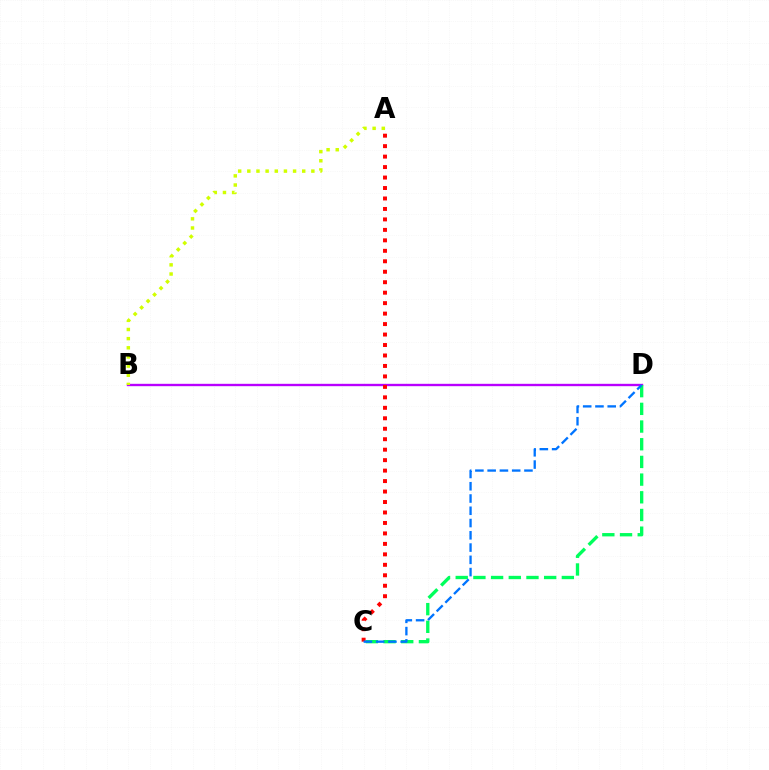{('B', 'D'): [{'color': '#b900ff', 'line_style': 'solid', 'thickness': 1.7}], ('C', 'D'): [{'color': '#00ff5c', 'line_style': 'dashed', 'thickness': 2.4}, {'color': '#0074ff', 'line_style': 'dashed', 'thickness': 1.67}], ('A', 'C'): [{'color': '#ff0000', 'line_style': 'dotted', 'thickness': 2.84}], ('A', 'B'): [{'color': '#d1ff00', 'line_style': 'dotted', 'thickness': 2.49}]}